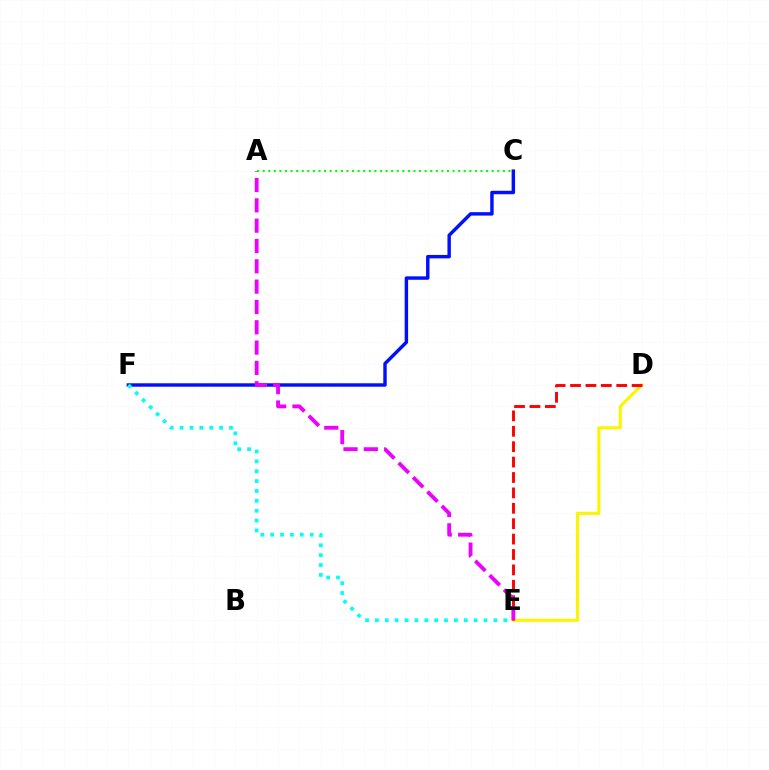{('D', 'E'): [{'color': '#fcf500', 'line_style': 'solid', 'thickness': 2.24}, {'color': '#ff0000', 'line_style': 'dashed', 'thickness': 2.09}], ('C', 'F'): [{'color': '#0010ff', 'line_style': 'solid', 'thickness': 2.47}], ('E', 'F'): [{'color': '#00fff6', 'line_style': 'dotted', 'thickness': 2.68}], ('A', 'E'): [{'color': '#ee00ff', 'line_style': 'dashed', 'thickness': 2.76}], ('A', 'C'): [{'color': '#08ff00', 'line_style': 'dotted', 'thickness': 1.52}]}